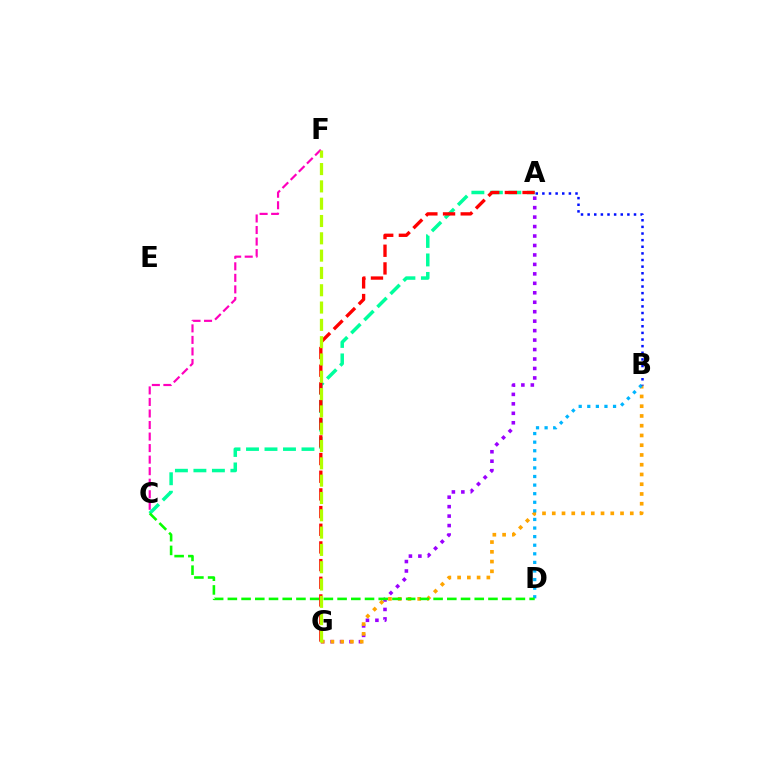{('C', 'F'): [{'color': '#ff00bd', 'line_style': 'dashed', 'thickness': 1.57}], ('A', 'C'): [{'color': '#00ff9d', 'line_style': 'dashed', 'thickness': 2.51}], ('A', 'G'): [{'color': '#9b00ff', 'line_style': 'dotted', 'thickness': 2.57}, {'color': '#ff0000', 'line_style': 'dashed', 'thickness': 2.4}], ('B', 'G'): [{'color': '#ffa500', 'line_style': 'dotted', 'thickness': 2.65}], ('B', 'D'): [{'color': '#00b5ff', 'line_style': 'dotted', 'thickness': 2.33}], ('C', 'D'): [{'color': '#08ff00', 'line_style': 'dashed', 'thickness': 1.86}], ('A', 'B'): [{'color': '#0010ff', 'line_style': 'dotted', 'thickness': 1.8}], ('F', 'G'): [{'color': '#b3ff00', 'line_style': 'dashed', 'thickness': 2.35}]}